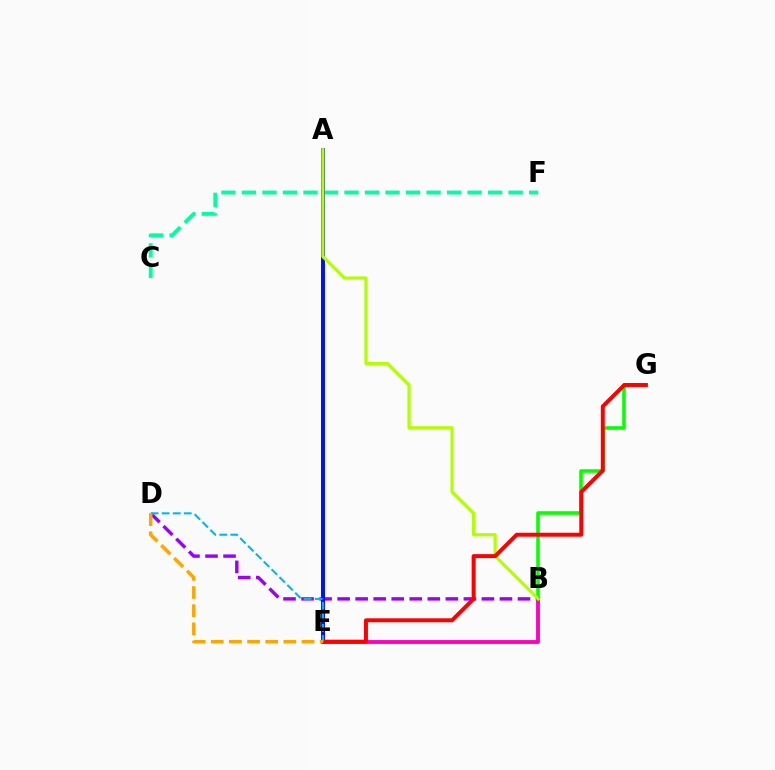{('B', 'D'): [{'color': '#9b00ff', 'line_style': 'dashed', 'thickness': 2.45}], ('B', 'G'): [{'color': '#08ff00', 'line_style': 'solid', 'thickness': 2.56}], ('B', 'E'): [{'color': '#ff00bd', 'line_style': 'solid', 'thickness': 2.78}], ('C', 'F'): [{'color': '#00ff9d', 'line_style': 'dashed', 'thickness': 2.79}], ('A', 'E'): [{'color': '#0010ff', 'line_style': 'solid', 'thickness': 2.85}], ('A', 'B'): [{'color': '#b3ff00', 'line_style': 'solid', 'thickness': 2.31}], ('E', 'G'): [{'color': '#ff0000', 'line_style': 'solid', 'thickness': 2.84}], ('D', 'E'): [{'color': '#00b5ff', 'line_style': 'dashed', 'thickness': 1.5}, {'color': '#ffa500', 'line_style': 'dashed', 'thickness': 2.47}]}